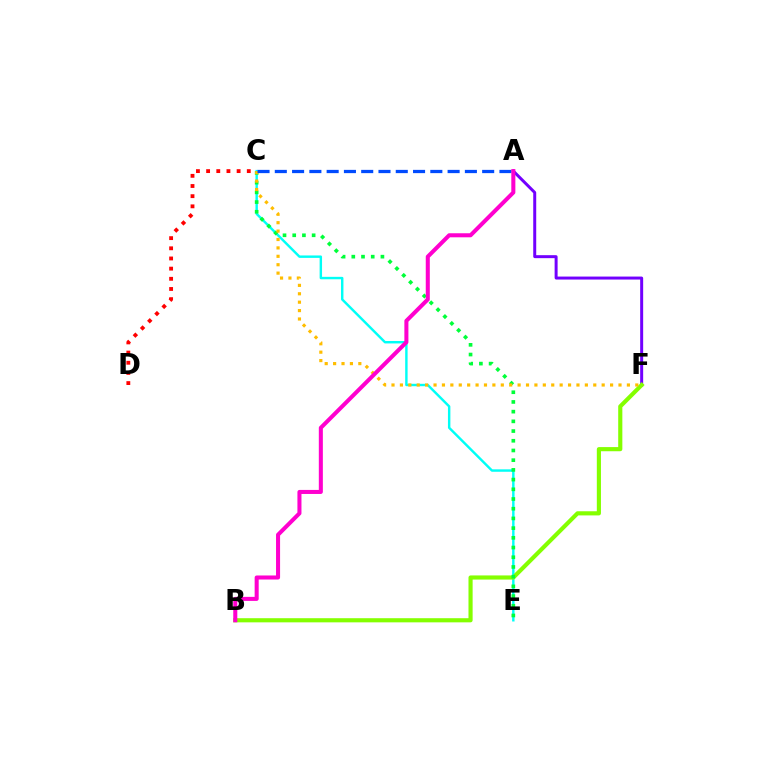{('A', 'F'): [{'color': '#7200ff', 'line_style': 'solid', 'thickness': 2.15}], ('C', 'E'): [{'color': '#00fff6', 'line_style': 'solid', 'thickness': 1.75}, {'color': '#00ff39', 'line_style': 'dotted', 'thickness': 2.64}], ('B', 'F'): [{'color': '#84ff00', 'line_style': 'solid', 'thickness': 2.98}], ('C', 'D'): [{'color': '#ff0000', 'line_style': 'dotted', 'thickness': 2.76}], ('C', 'F'): [{'color': '#ffbd00', 'line_style': 'dotted', 'thickness': 2.28}], ('A', 'C'): [{'color': '#004bff', 'line_style': 'dashed', 'thickness': 2.35}], ('A', 'B'): [{'color': '#ff00cf', 'line_style': 'solid', 'thickness': 2.91}]}